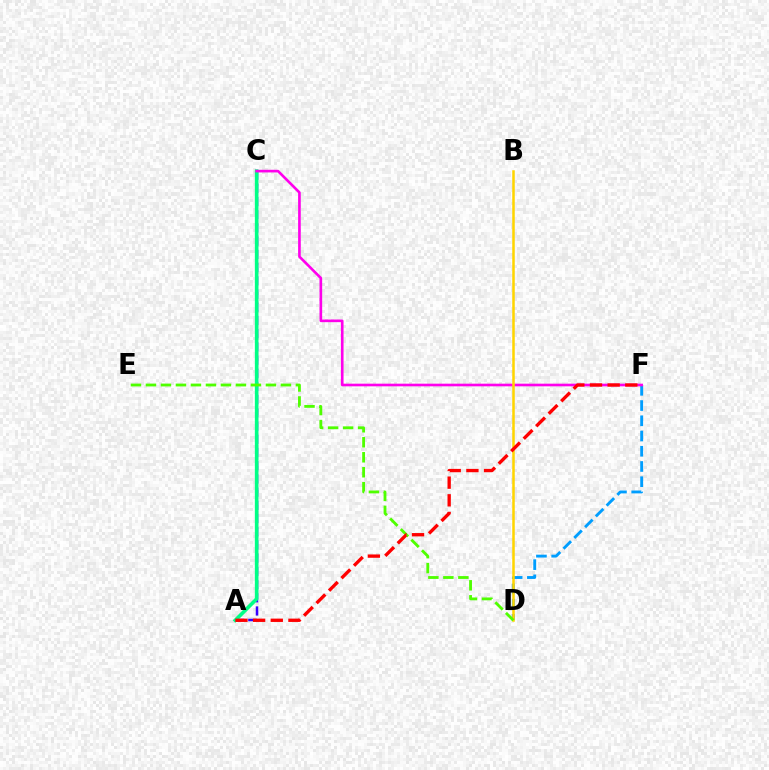{('A', 'C'): [{'color': '#3700ff', 'line_style': 'dashed', 'thickness': 1.79}, {'color': '#00ff86', 'line_style': 'solid', 'thickness': 2.62}], ('D', 'F'): [{'color': '#009eff', 'line_style': 'dashed', 'thickness': 2.07}], ('C', 'F'): [{'color': '#ff00ed', 'line_style': 'solid', 'thickness': 1.91}], ('B', 'D'): [{'color': '#ffd500', 'line_style': 'solid', 'thickness': 1.82}], ('D', 'E'): [{'color': '#4fff00', 'line_style': 'dashed', 'thickness': 2.04}], ('A', 'F'): [{'color': '#ff0000', 'line_style': 'dashed', 'thickness': 2.4}]}